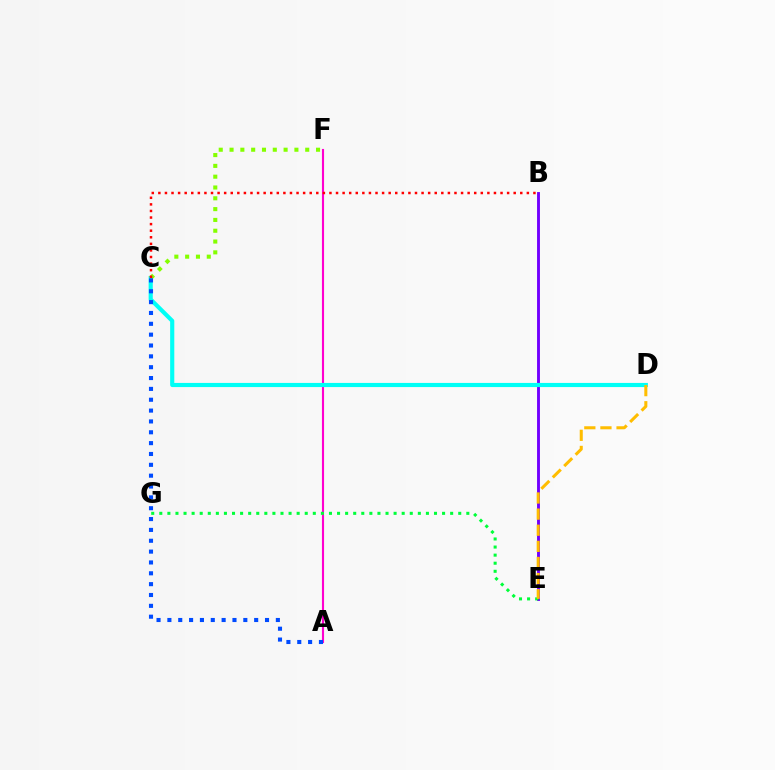{('B', 'E'): [{'color': '#7200ff', 'line_style': 'solid', 'thickness': 2.08}], ('A', 'F'): [{'color': '#ff00cf', 'line_style': 'solid', 'thickness': 1.52}], ('E', 'G'): [{'color': '#00ff39', 'line_style': 'dotted', 'thickness': 2.2}], ('C', 'D'): [{'color': '#00fff6', 'line_style': 'solid', 'thickness': 2.98}], ('C', 'F'): [{'color': '#84ff00', 'line_style': 'dotted', 'thickness': 2.94}], ('B', 'C'): [{'color': '#ff0000', 'line_style': 'dotted', 'thickness': 1.79}], ('D', 'E'): [{'color': '#ffbd00', 'line_style': 'dashed', 'thickness': 2.19}], ('A', 'C'): [{'color': '#004bff', 'line_style': 'dotted', 'thickness': 2.95}]}